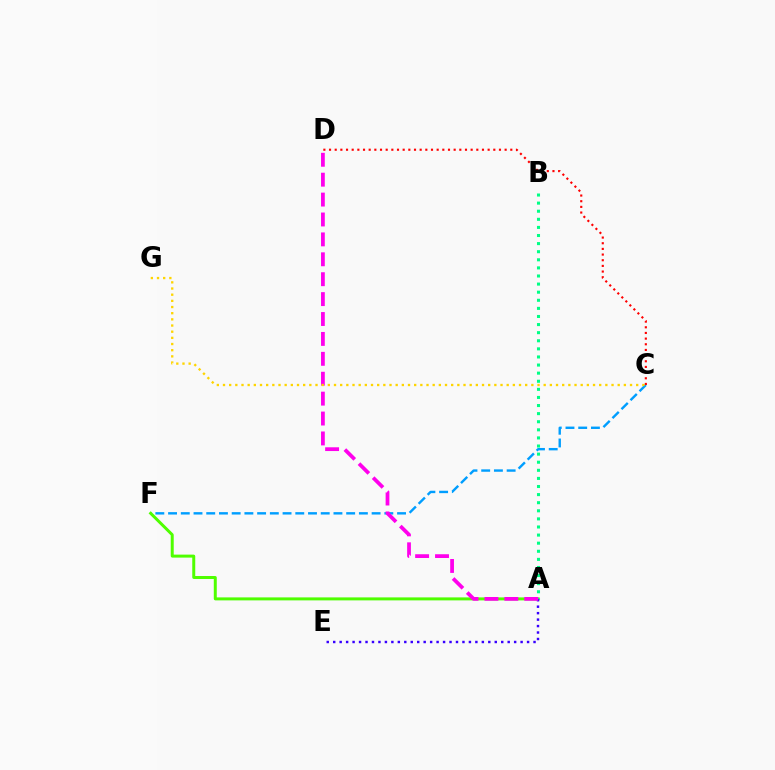{('C', 'F'): [{'color': '#009eff', 'line_style': 'dashed', 'thickness': 1.73}], ('A', 'F'): [{'color': '#4fff00', 'line_style': 'solid', 'thickness': 2.15}], ('C', 'D'): [{'color': '#ff0000', 'line_style': 'dotted', 'thickness': 1.54}], ('A', 'B'): [{'color': '#00ff86', 'line_style': 'dotted', 'thickness': 2.2}], ('A', 'E'): [{'color': '#3700ff', 'line_style': 'dotted', 'thickness': 1.76}], ('A', 'D'): [{'color': '#ff00ed', 'line_style': 'dashed', 'thickness': 2.7}], ('C', 'G'): [{'color': '#ffd500', 'line_style': 'dotted', 'thickness': 1.68}]}